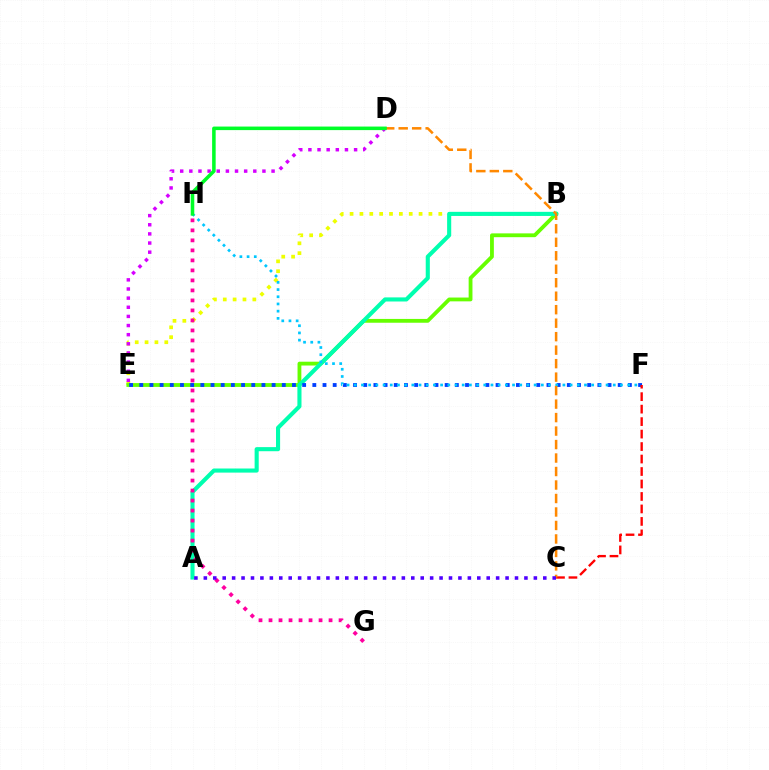{('B', 'E'): [{'color': '#eeff00', 'line_style': 'dotted', 'thickness': 2.68}, {'color': '#66ff00', 'line_style': 'solid', 'thickness': 2.75}], ('A', 'B'): [{'color': '#00ffaf', 'line_style': 'solid', 'thickness': 2.95}], ('E', 'F'): [{'color': '#003fff', 'line_style': 'dotted', 'thickness': 2.77}], ('F', 'H'): [{'color': '#00c7ff', 'line_style': 'dotted', 'thickness': 1.95}], ('C', 'F'): [{'color': '#ff0000', 'line_style': 'dashed', 'thickness': 1.69}], ('C', 'D'): [{'color': '#ff8800', 'line_style': 'dashed', 'thickness': 1.83}], ('D', 'E'): [{'color': '#d600ff', 'line_style': 'dotted', 'thickness': 2.48}], ('G', 'H'): [{'color': '#ff00a0', 'line_style': 'dotted', 'thickness': 2.72}], ('A', 'C'): [{'color': '#4f00ff', 'line_style': 'dotted', 'thickness': 2.56}], ('D', 'H'): [{'color': '#00ff27', 'line_style': 'solid', 'thickness': 2.55}]}